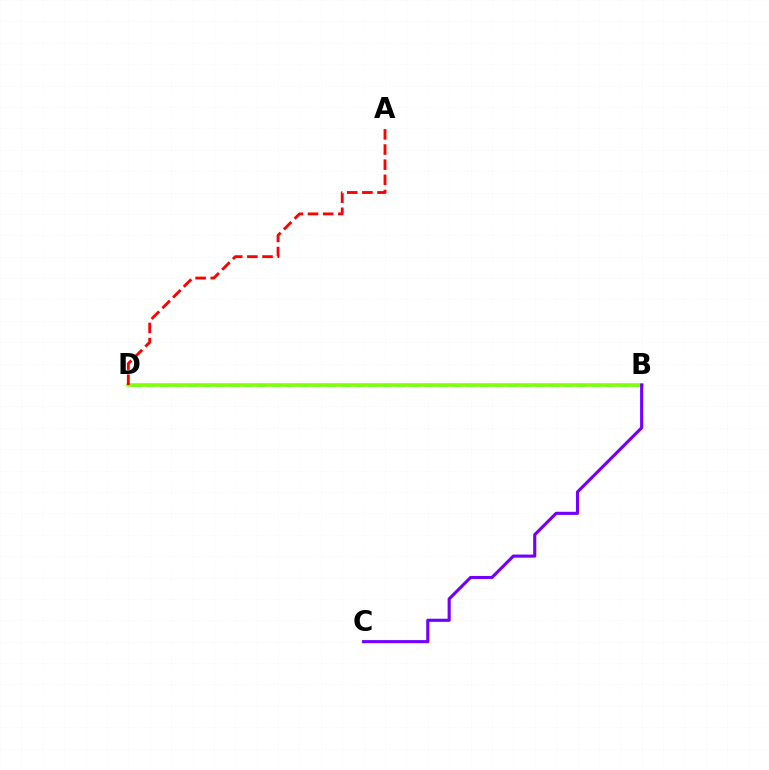{('B', 'D'): [{'color': '#00fff6', 'line_style': 'dashed', 'thickness': 1.89}, {'color': '#84ff00', 'line_style': 'solid', 'thickness': 2.57}], ('B', 'C'): [{'color': '#7200ff', 'line_style': 'solid', 'thickness': 2.24}], ('A', 'D'): [{'color': '#ff0000', 'line_style': 'dashed', 'thickness': 2.06}]}